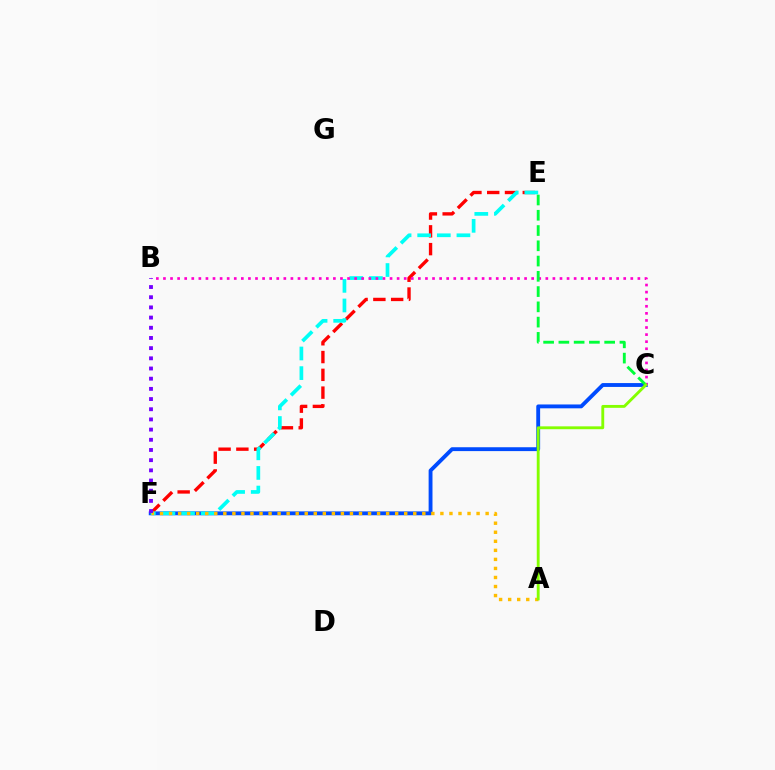{('C', 'F'): [{'color': '#004bff', 'line_style': 'solid', 'thickness': 2.78}], ('E', 'F'): [{'color': '#ff0000', 'line_style': 'dashed', 'thickness': 2.42}, {'color': '#00fff6', 'line_style': 'dashed', 'thickness': 2.67}], ('B', 'C'): [{'color': '#ff00cf', 'line_style': 'dotted', 'thickness': 1.92}], ('A', 'F'): [{'color': '#ffbd00', 'line_style': 'dotted', 'thickness': 2.46}], ('C', 'E'): [{'color': '#00ff39', 'line_style': 'dashed', 'thickness': 2.07}], ('A', 'C'): [{'color': '#84ff00', 'line_style': 'solid', 'thickness': 2.06}], ('B', 'F'): [{'color': '#7200ff', 'line_style': 'dotted', 'thickness': 2.77}]}